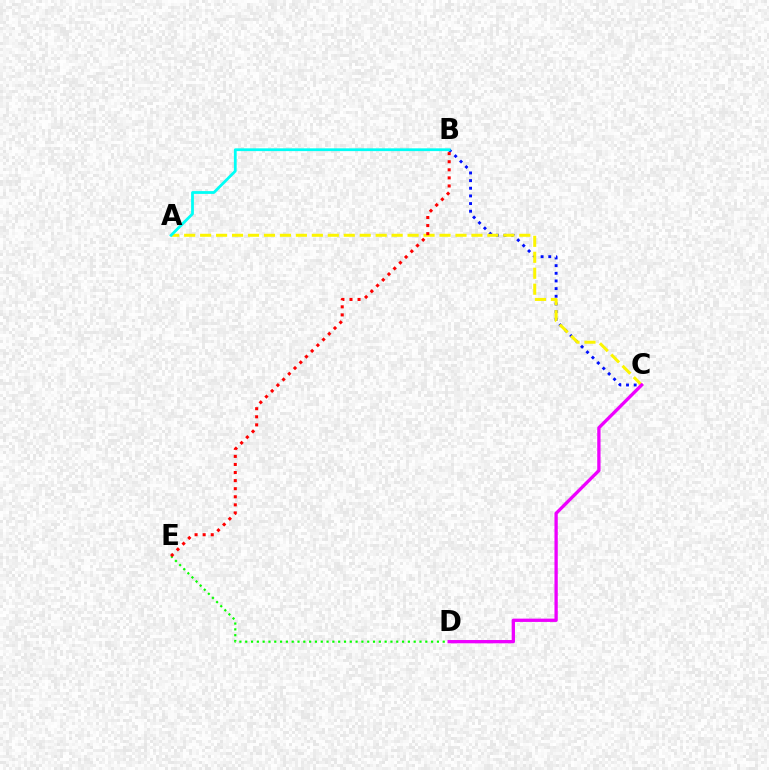{('B', 'C'): [{'color': '#0010ff', 'line_style': 'dotted', 'thickness': 2.08}], ('A', 'C'): [{'color': '#fcf500', 'line_style': 'dashed', 'thickness': 2.17}], ('D', 'E'): [{'color': '#08ff00', 'line_style': 'dotted', 'thickness': 1.58}], ('B', 'E'): [{'color': '#ff0000', 'line_style': 'dotted', 'thickness': 2.19}], ('A', 'B'): [{'color': '#00fff6', 'line_style': 'solid', 'thickness': 2.0}], ('C', 'D'): [{'color': '#ee00ff', 'line_style': 'solid', 'thickness': 2.38}]}